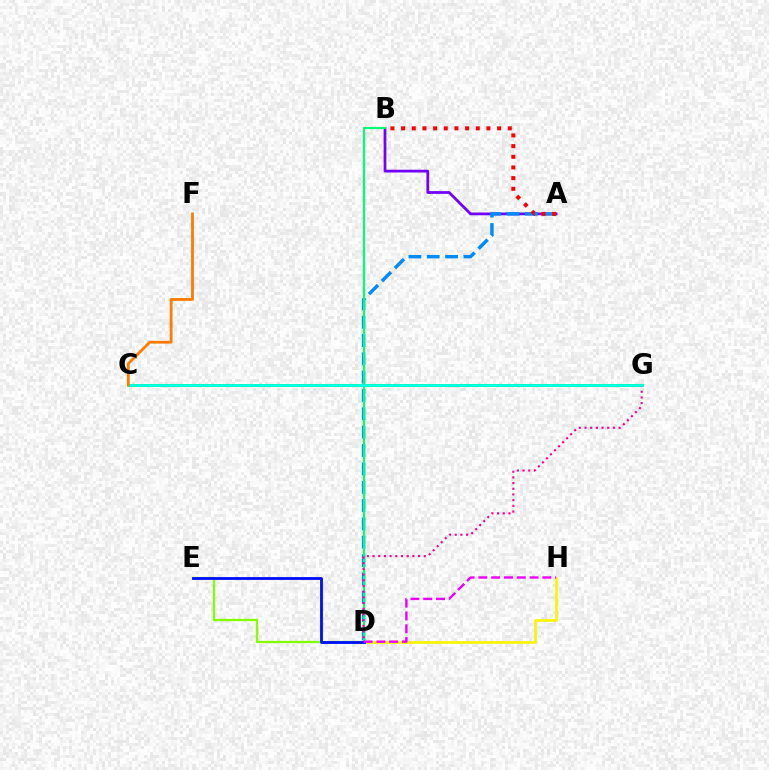{('D', 'E'): [{'color': '#84ff00', 'line_style': 'solid', 'thickness': 1.64}, {'color': '#0010ff', 'line_style': 'solid', 'thickness': 2.05}], ('A', 'B'): [{'color': '#7200ff', 'line_style': 'solid', 'thickness': 1.99}, {'color': '#ff0000', 'line_style': 'dotted', 'thickness': 2.9}], ('D', 'H'): [{'color': '#fcf500', 'line_style': 'solid', 'thickness': 1.93}, {'color': '#ee00ff', 'line_style': 'dashed', 'thickness': 1.74}], ('A', 'D'): [{'color': '#008cff', 'line_style': 'dashed', 'thickness': 2.49}], ('C', 'G'): [{'color': '#08ff00', 'line_style': 'solid', 'thickness': 1.96}, {'color': '#00fff6', 'line_style': 'solid', 'thickness': 1.83}], ('B', 'D'): [{'color': '#00ff74', 'line_style': 'solid', 'thickness': 1.59}], ('D', 'G'): [{'color': '#ff0094', 'line_style': 'dotted', 'thickness': 1.55}], ('C', 'F'): [{'color': '#ff7c00', 'line_style': 'solid', 'thickness': 2.02}]}